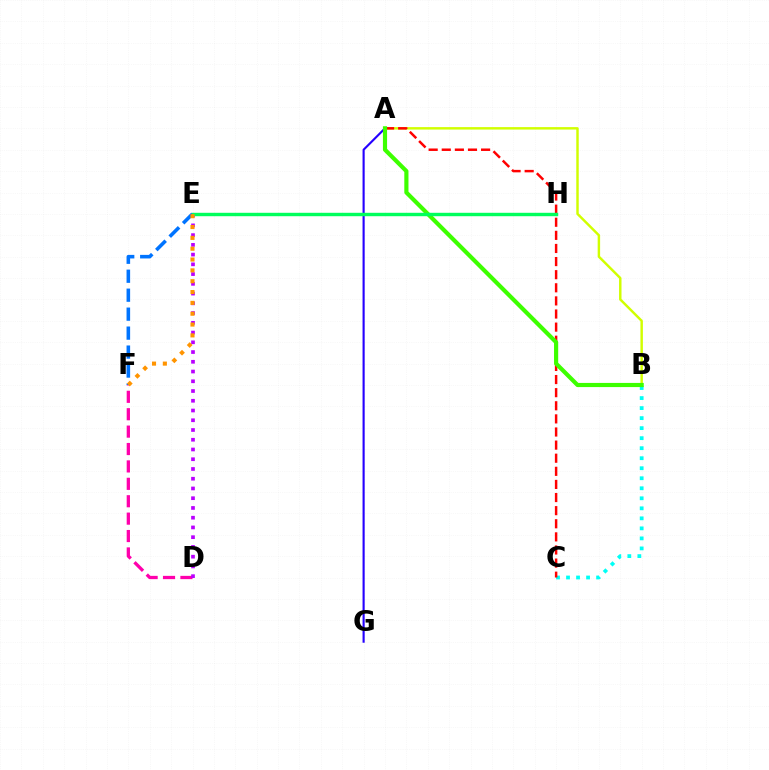{('A', 'G'): [{'color': '#2500ff', 'line_style': 'solid', 'thickness': 1.53}], ('D', 'F'): [{'color': '#ff00ac', 'line_style': 'dashed', 'thickness': 2.36}], ('A', 'B'): [{'color': '#d1ff00', 'line_style': 'solid', 'thickness': 1.76}, {'color': '#3dff00', 'line_style': 'solid', 'thickness': 2.99}], ('B', 'C'): [{'color': '#00fff6', 'line_style': 'dotted', 'thickness': 2.72}], ('D', 'E'): [{'color': '#b900ff', 'line_style': 'dotted', 'thickness': 2.65}], ('A', 'C'): [{'color': '#ff0000', 'line_style': 'dashed', 'thickness': 1.78}], ('E', 'F'): [{'color': '#0074ff', 'line_style': 'dashed', 'thickness': 2.58}, {'color': '#ff9400', 'line_style': 'dotted', 'thickness': 2.94}], ('E', 'H'): [{'color': '#00ff5c', 'line_style': 'solid', 'thickness': 2.46}]}